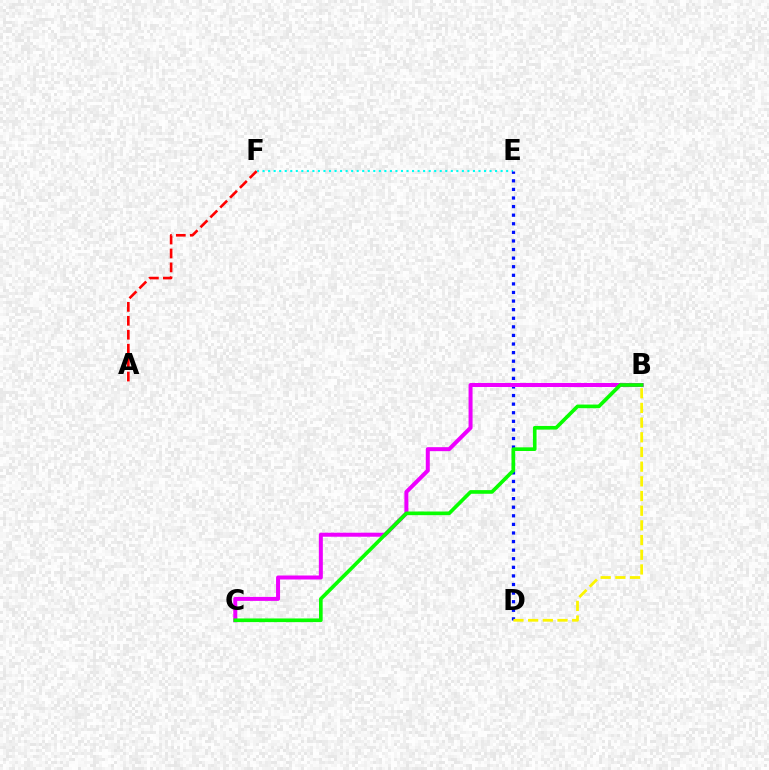{('E', 'F'): [{'color': '#00fff6', 'line_style': 'dotted', 'thickness': 1.5}], ('D', 'E'): [{'color': '#0010ff', 'line_style': 'dotted', 'thickness': 2.33}], ('B', 'C'): [{'color': '#ee00ff', 'line_style': 'solid', 'thickness': 2.88}, {'color': '#08ff00', 'line_style': 'solid', 'thickness': 2.63}], ('A', 'F'): [{'color': '#ff0000', 'line_style': 'dashed', 'thickness': 1.89}], ('B', 'D'): [{'color': '#fcf500', 'line_style': 'dashed', 'thickness': 1.99}]}